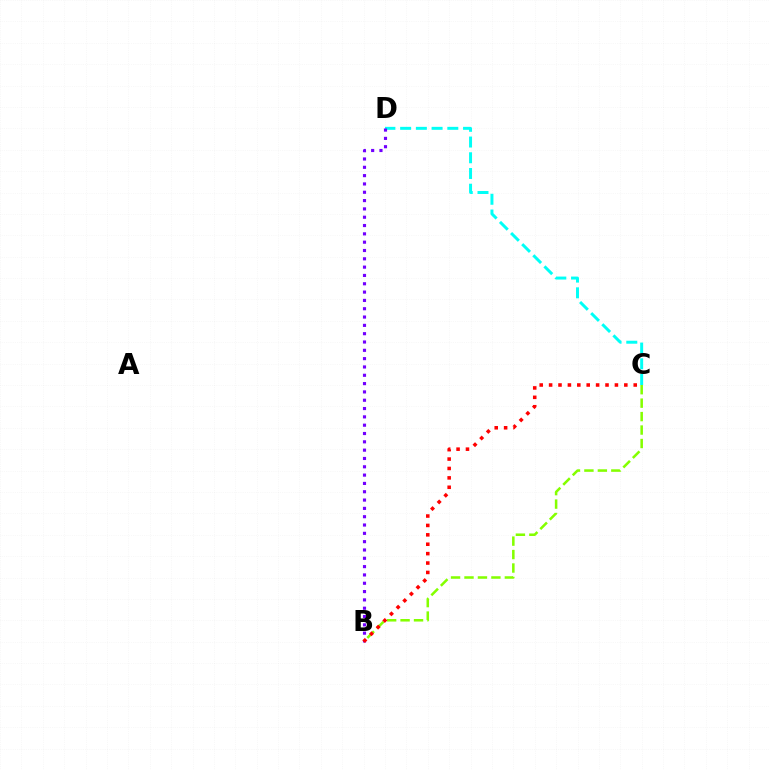{('B', 'C'): [{'color': '#84ff00', 'line_style': 'dashed', 'thickness': 1.83}, {'color': '#ff0000', 'line_style': 'dotted', 'thickness': 2.55}], ('C', 'D'): [{'color': '#00fff6', 'line_style': 'dashed', 'thickness': 2.14}], ('B', 'D'): [{'color': '#7200ff', 'line_style': 'dotted', 'thickness': 2.26}]}